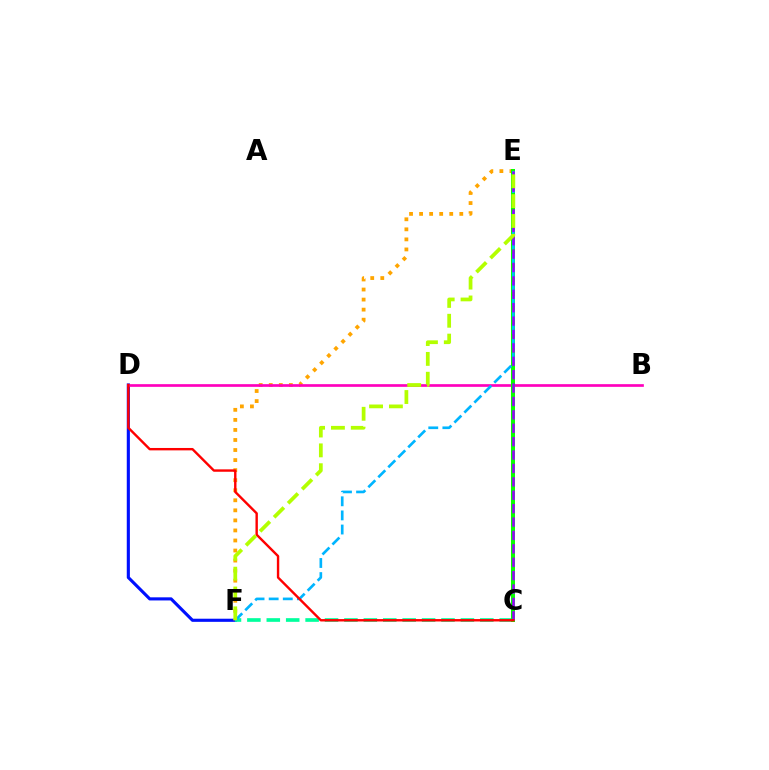{('D', 'F'): [{'color': '#0010ff', 'line_style': 'solid', 'thickness': 2.25}], ('E', 'F'): [{'color': '#ffa500', 'line_style': 'dotted', 'thickness': 2.73}, {'color': '#00b5ff', 'line_style': 'dashed', 'thickness': 1.92}, {'color': '#b3ff00', 'line_style': 'dashed', 'thickness': 2.7}], ('C', 'F'): [{'color': '#00ff9d', 'line_style': 'dashed', 'thickness': 2.64}], ('B', 'D'): [{'color': '#ff00bd', 'line_style': 'solid', 'thickness': 1.93}], ('C', 'E'): [{'color': '#08ff00', 'line_style': 'solid', 'thickness': 2.88}, {'color': '#9b00ff', 'line_style': 'dashed', 'thickness': 1.82}], ('C', 'D'): [{'color': '#ff0000', 'line_style': 'solid', 'thickness': 1.73}]}